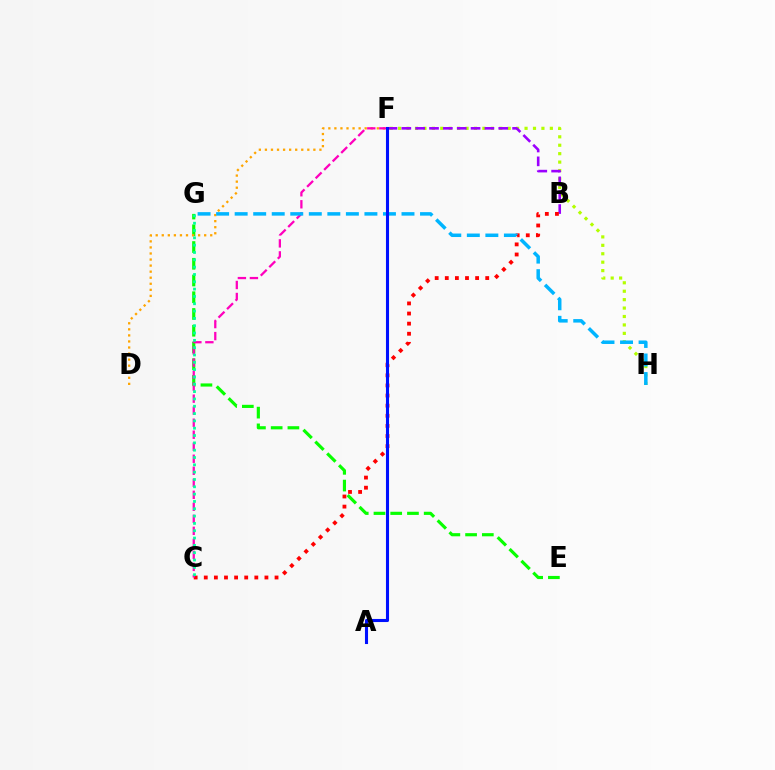{('E', 'G'): [{'color': '#08ff00', 'line_style': 'dashed', 'thickness': 2.27}], ('D', 'F'): [{'color': '#ffa500', 'line_style': 'dotted', 'thickness': 1.65}], ('F', 'H'): [{'color': '#b3ff00', 'line_style': 'dotted', 'thickness': 2.29}], ('B', 'F'): [{'color': '#9b00ff', 'line_style': 'dashed', 'thickness': 1.88}], ('B', 'C'): [{'color': '#ff0000', 'line_style': 'dotted', 'thickness': 2.75}], ('C', 'F'): [{'color': '#ff00bd', 'line_style': 'dashed', 'thickness': 1.63}], ('G', 'H'): [{'color': '#00b5ff', 'line_style': 'dashed', 'thickness': 2.52}], ('A', 'F'): [{'color': '#0010ff', 'line_style': 'solid', 'thickness': 2.22}], ('C', 'G'): [{'color': '#00ff9d', 'line_style': 'dotted', 'thickness': 1.99}]}